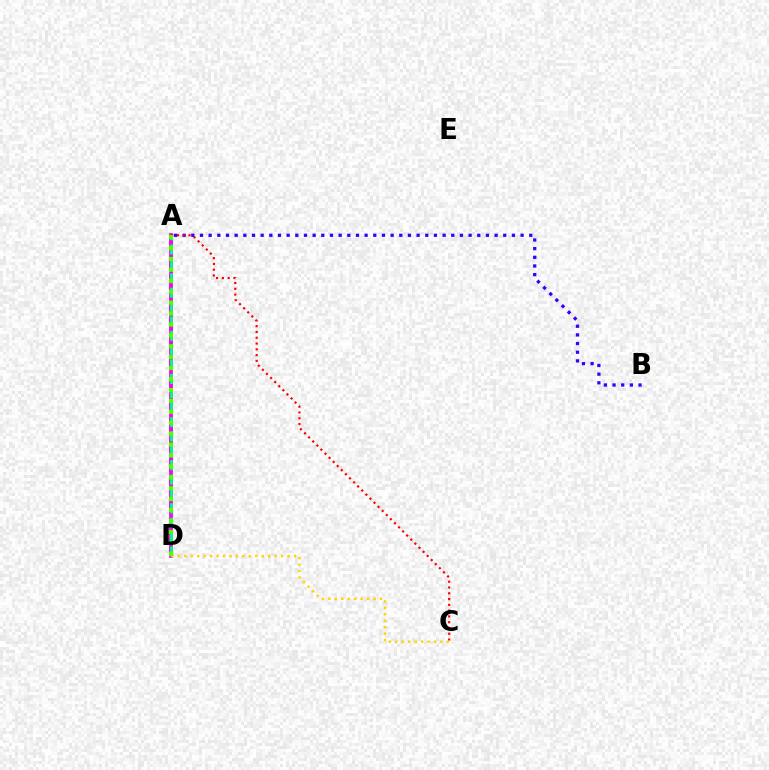{('A', 'D'): [{'color': '#009eff', 'line_style': 'dashed', 'thickness': 2.75}, {'color': '#ff00ed', 'line_style': 'solid', 'thickness': 2.68}, {'color': '#00ff86', 'line_style': 'dashed', 'thickness': 1.95}, {'color': '#4fff00', 'line_style': 'dotted', 'thickness': 2.97}], ('A', 'B'): [{'color': '#3700ff', 'line_style': 'dotted', 'thickness': 2.35}], ('A', 'C'): [{'color': '#ff0000', 'line_style': 'dotted', 'thickness': 1.57}], ('C', 'D'): [{'color': '#ffd500', 'line_style': 'dotted', 'thickness': 1.75}]}